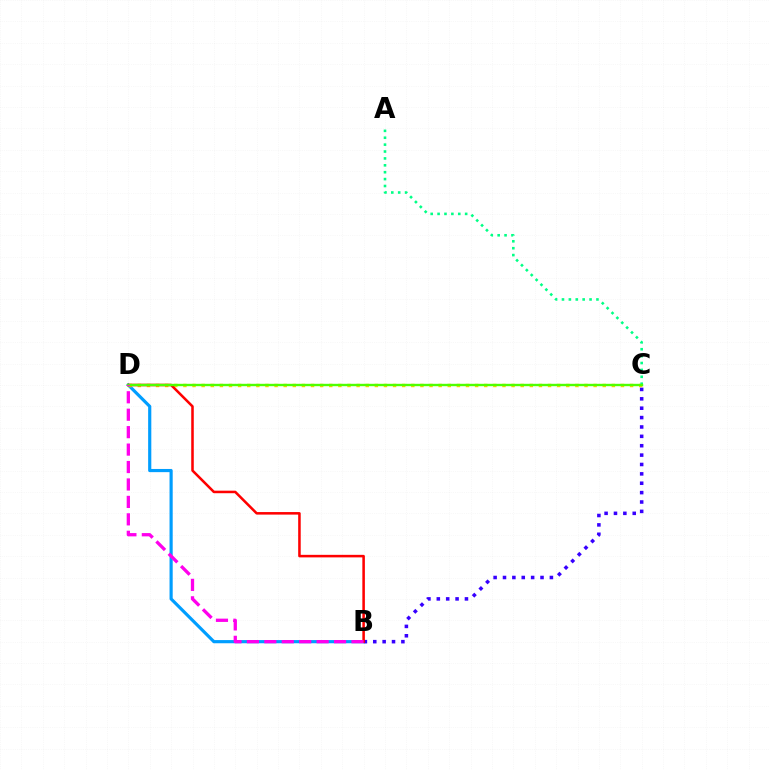{('B', 'D'): [{'color': '#009eff', 'line_style': 'solid', 'thickness': 2.28}, {'color': '#ff0000', 'line_style': 'solid', 'thickness': 1.83}, {'color': '#ff00ed', 'line_style': 'dashed', 'thickness': 2.37}], ('C', 'D'): [{'color': '#ffd500', 'line_style': 'dotted', 'thickness': 2.48}, {'color': '#4fff00', 'line_style': 'solid', 'thickness': 1.72}], ('A', 'C'): [{'color': '#00ff86', 'line_style': 'dotted', 'thickness': 1.87}], ('B', 'C'): [{'color': '#3700ff', 'line_style': 'dotted', 'thickness': 2.55}]}